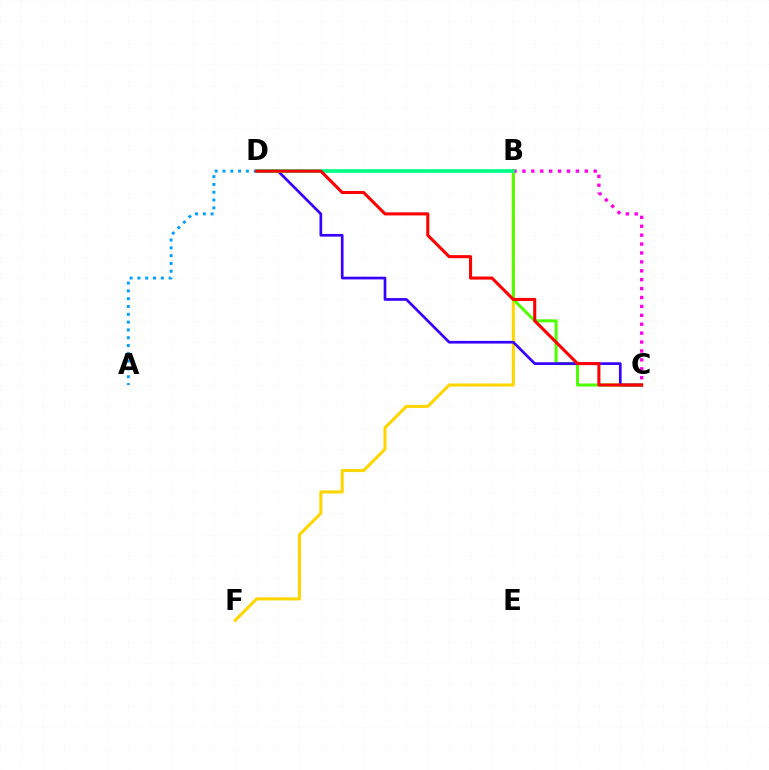{('B', 'F'): [{'color': '#ffd500', 'line_style': 'solid', 'thickness': 2.21}], ('B', 'C'): [{'color': '#4fff00', 'line_style': 'solid', 'thickness': 2.17}, {'color': '#ff00ed', 'line_style': 'dotted', 'thickness': 2.42}], ('A', 'D'): [{'color': '#009eff', 'line_style': 'dotted', 'thickness': 2.12}], ('C', 'D'): [{'color': '#3700ff', 'line_style': 'solid', 'thickness': 1.94}, {'color': '#ff0000', 'line_style': 'solid', 'thickness': 2.21}], ('B', 'D'): [{'color': '#00ff86', 'line_style': 'solid', 'thickness': 2.66}]}